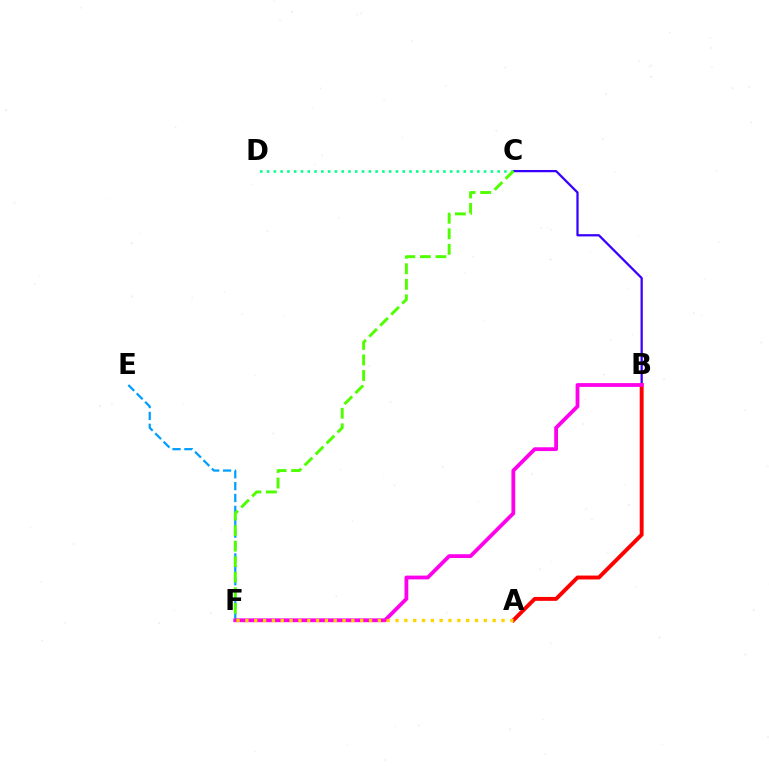{('B', 'C'): [{'color': '#3700ff', 'line_style': 'solid', 'thickness': 1.63}], ('A', 'B'): [{'color': '#ff0000', 'line_style': 'solid', 'thickness': 2.81}], ('C', 'D'): [{'color': '#00ff86', 'line_style': 'dotted', 'thickness': 1.84}], ('E', 'F'): [{'color': '#009eff', 'line_style': 'dashed', 'thickness': 1.61}], ('C', 'F'): [{'color': '#4fff00', 'line_style': 'dashed', 'thickness': 2.11}], ('B', 'F'): [{'color': '#ff00ed', 'line_style': 'solid', 'thickness': 2.73}], ('A', 'F'): [{'color': '#ffd500', 'line_style': 'dotted', 'thickness': 2.4}]}